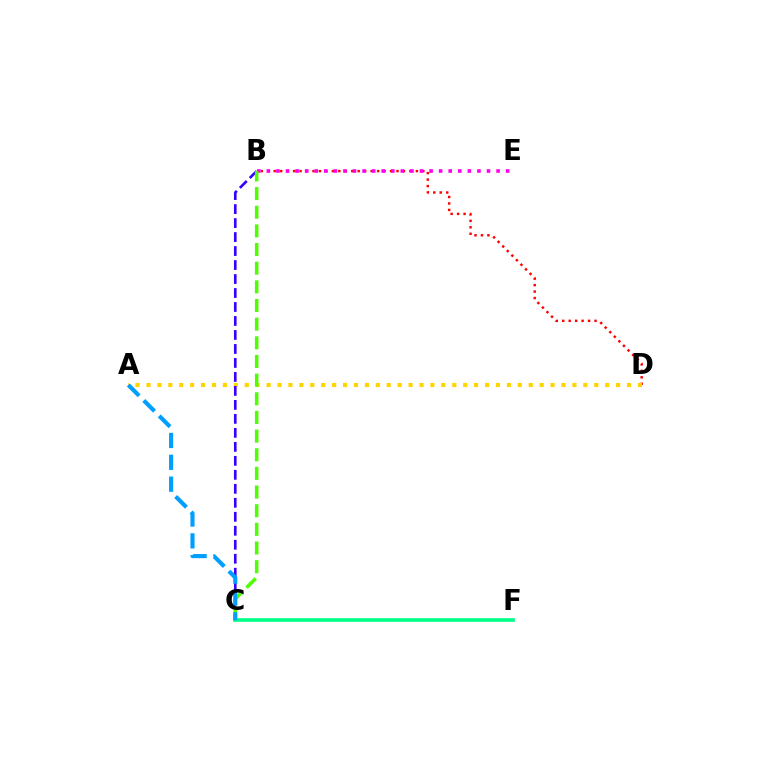{('B', 'D'): [{'color': '#ff0000', 'line_style': 'dotted', 'thickness': 1.76}], ('C', 'F'): [{'color': '#00ff86', 'line_style': 'solid', 'thickness': 2.61}], ('A', 'D'): [{'color': '#ffd500', 'line_style': 'dotted', 'thickness': 2.97}], ('B', 'E'): [{'color': '#ff00ed', 'line_style': 'dotted', 'thickness': 2.6}], ('B', 'C'): [{'color': '#3700ff', 'line_style': 'dashed', 'thickness': 1.9}, {'color': '#4fff00', 'line_style': 'dashed', 'thickness': 2.53}], ('A', 'C'): [{'color': '#009eff', 'line_style': 'dashed', 'thickness': 2.97}]}